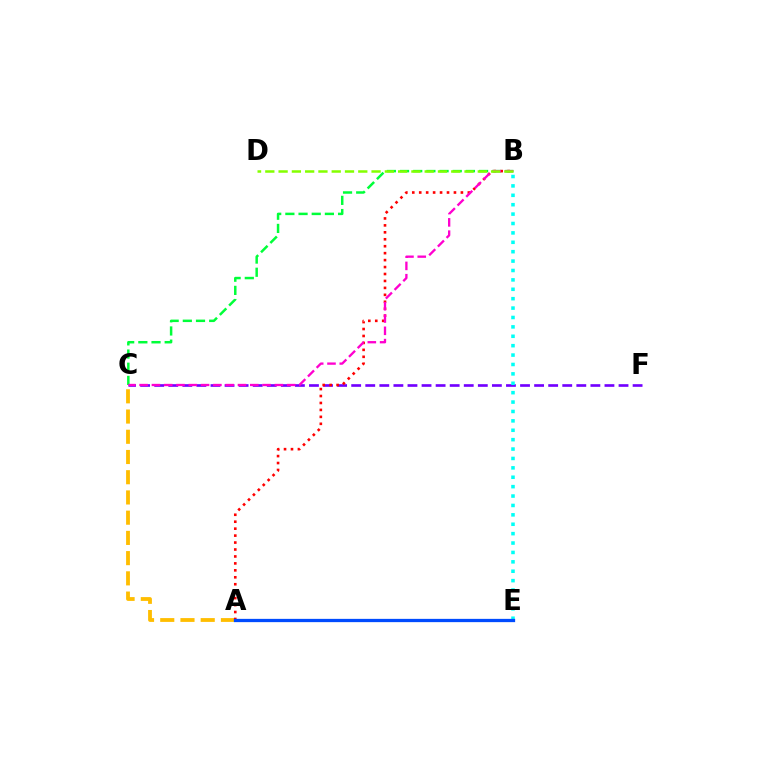{('B', 'C'): [{'color': '#00ff39', 'line_style': 'dashed', 'thickness': 1.79}, {'color': '#ff00cf', 'line_style': 'dashed', 'thickness': 1.67}], ('A', 'C'): [{'color': '#ffbd00', 'line_style': 'dashed', 'thickness': 2.75}], ('C', 'F'): [{'color': '#7200ff', 'line_style': 'dashed', 'thickness': 1.91}], ('A', 'B'): [{'color': '#ff0000', 'line_style': 'dotted', 'thickness': 1.89}], ('B', 'D'): [{'color': '#84ff00', 'line_style': 'dashed', 'thickness': 1.8}], ('B', 'E'): [{'color': '#00fff6', 'line_style': 'dotted', 'thickness': 2.55}], ('A', 'E'): [{'color': '#004bff', 'line_style': 'solid', 'thickness': 2.36}]}